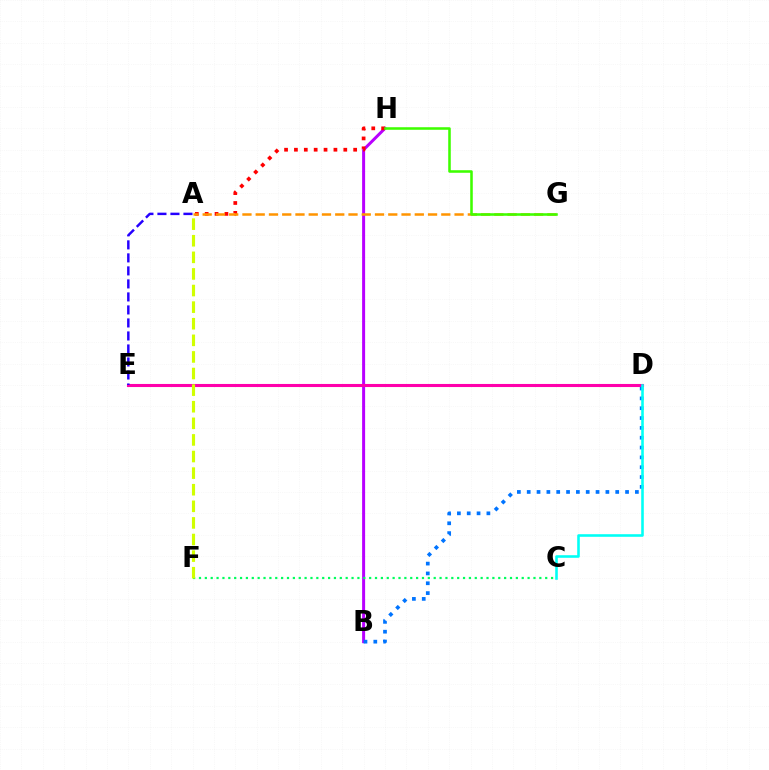{('B', 'H'): [{'color': '#b900ff', 'line_style': 'solid', 'thickness': 2.16}], ('A', 'H'): [{'color': '#ff0000', 'line_style': 'dotted', 'thickness': 2.68}], ('A', 'G'): [{'color': '#ff9400', 'line_style': 'dashed', 'thickness': 1.8}], ('C', 'F'): [{'color': '#00ff5c', 'line_style': 'dotted', 'thickness': 1.59}], ('B', 'D'): [{'color': '#0074ff', 'line_style': 'dotted', 'thickness': 2.67}], ('G', 'H'): [{'color': '#3dff00', 'line_style': 'solid', 'thickness': 1.84}], ('D', 'E'): [{'color': '#ff00ac', 'line_style': 'solid', 'thickness': 2.22}], ('C', 'D'): [{'color': '#00fff6', 'line_style': 'solid', 'thickness': 1.86}], ('A', 'F'): [{'color': '#d1ff00', 'line_style': 'dashed', 'thickness': 2.25}], ('A', 'E'): [{'color': '#2500ff', 'line_style': 'dashed', 'thickness': 1.77}]}